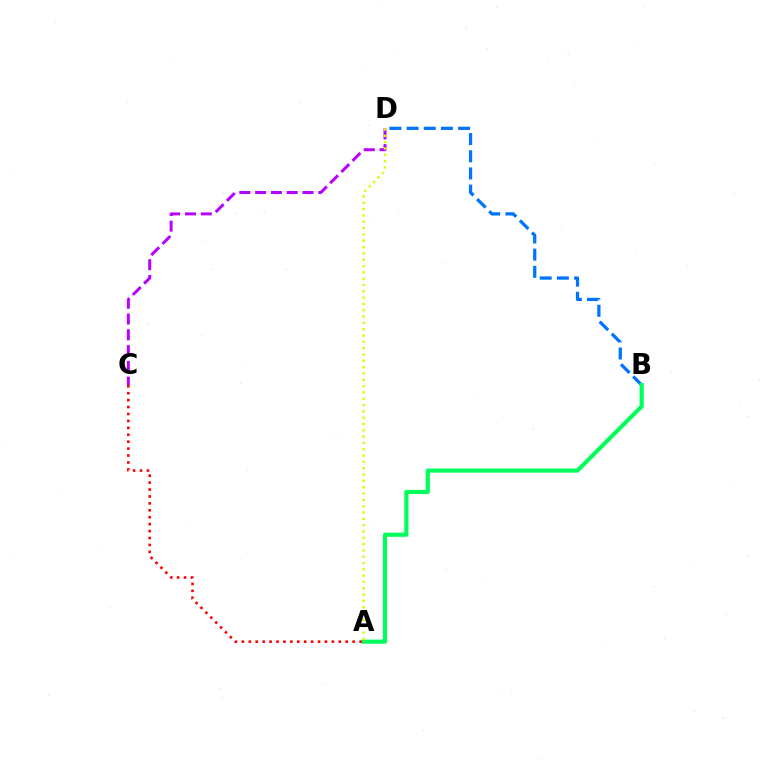{('B', 'D'): [{'color': '#0074ff', 'line_style': 'dashed', 'thickness': 2.33}], ('C', 'D'): [{'color': '#b900ff', 'line_style': 'dashed', 'thickness': 2.15}], ('A', 'B'): [{'color': '#00ff5c', 'line_style': 'solid', 'thickness': 2.99}], ('A', 'D'): [{'color': '#d1ff00', 'line_style': 'dotted', 'thickness': 1.72}], ('A', 'C'): [{'color': '#ff0000', 'line_style': 'dotted', 'thickness': 1.88}]}